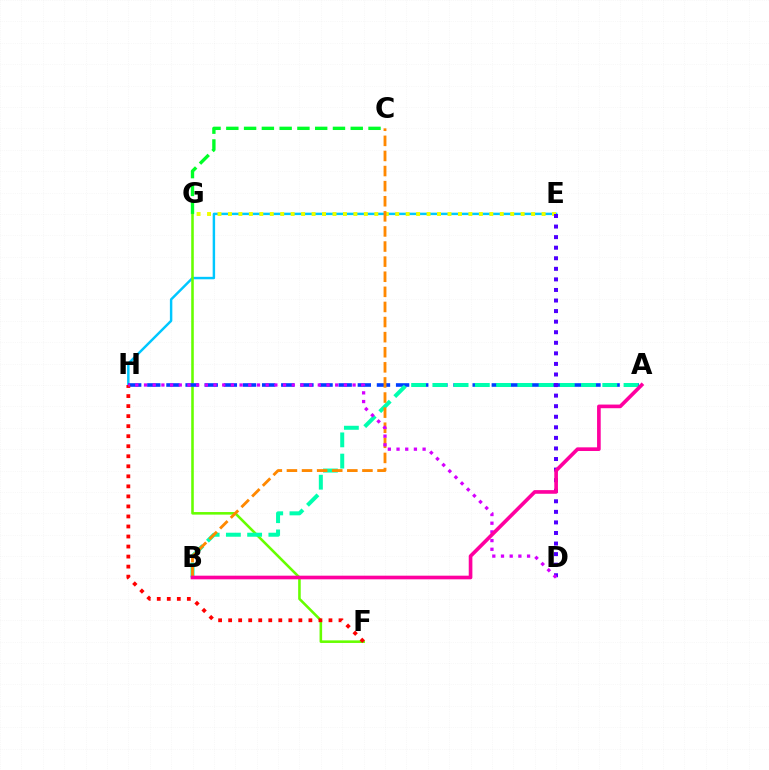{('E', 'H'): [{'color': '#00c7ff', 'line_style': 'solid', 'thickness': 1.77}], ('F', 'G'): [{'color': '#66ff00', 'line_style': 'solid', 'thickness': 1.85}], ('A', 'H'): [{'color': '#003fff', 'line_style': 'dashed', 'thickness': 2.6}], ('E', 'G'): [{'color': '#eeff00', 'line_style': 'dotted', 'thickness': 2.84}], ('D', 'E'): [{'color': '#4f00ff', 'line_style': 'dotted', 'thickness': 2.87}], ('C', 'G'): [{'color': '#00ff27', 'line_style': 'dashed', 'thickness': 2.41}], ('A', 'B'): [{'color': '#00ffaf', 'line_style': 'dashed', 'thickness': 2.89}, {'color': '#ff00a0', 'line_style': 'solid', 'thickness': 2.63}], ('B', 'C'): [{'color': '#ff8800', 'line_style': 'dashed', 'thickness': 2.05}], ('F', 'H'): [{'color': '#ff0000', 'line_style': 'dotted', 'thickness': 2.73}], ('D', 'H'): [{'color': '#d600ff', 'line_style': 'dotted', 'thickness': 2.36}]}